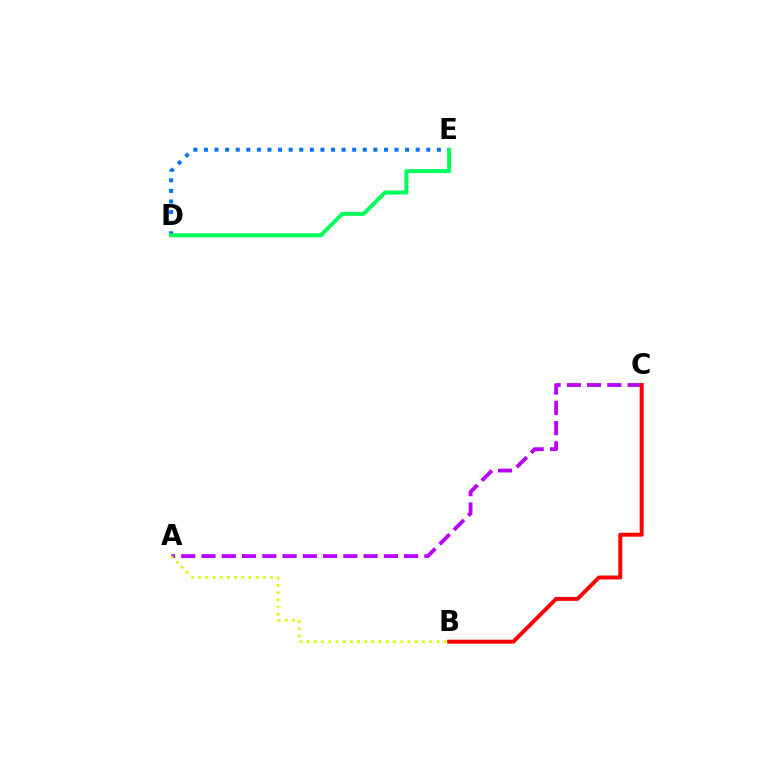{('A', 'C'): [{'color': '#b900ff', 'line_style': 'dashed', 'thickness': 2.75}], ('D', 'E'): [{'color': '#0074ff', 'line_style': 'dotted', 'thickness': 2.88}, {'color': '#00ff5c', 'line_style': 'solid', 'thickness': 2.86}], ('A', 'B'): [{'color': '#d1ff00', 'line_style': 'dotted', 'thickness': 1.96}], ('B', 'C'): [{'color': '#ff0000', 'line_style': 'solid', 'thickness': 2.85}]}